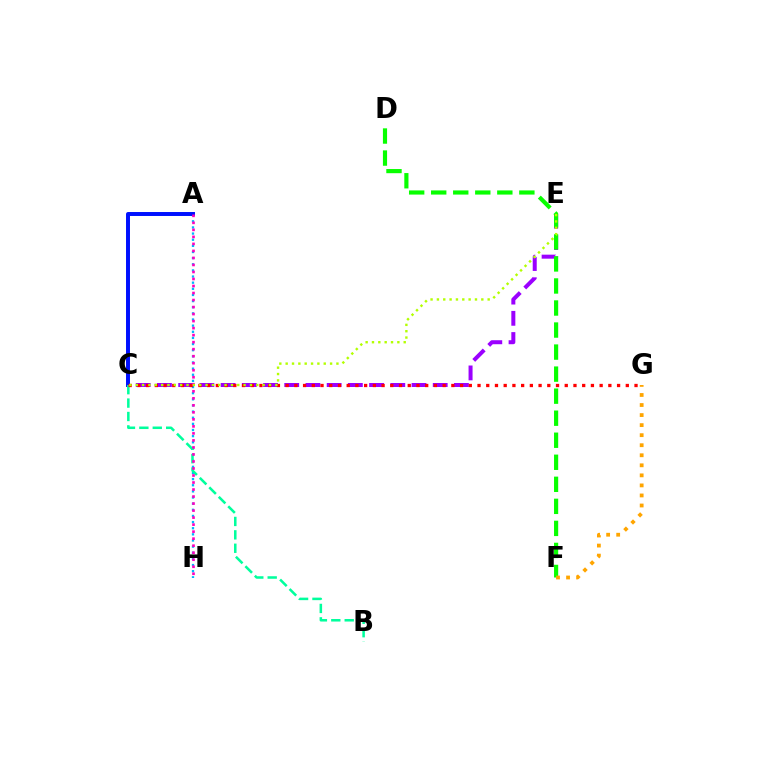{('A', 'H'): [{'color': '#00b5ff', 'line_style': 'dotted', 'thickness': 1.67}, {'color': '#ff00bd', 'line_style': 'dotted', 'thickness': 1.91}], ('C', 'E'): [{'color': '#9b00ff', 'line_style': 'dashed', 'thickness': 2.88}, {'color': '#b3ff00', 'line_style': 'dotted', 'thickness': 1.72}], ('D', 'F'): [{'color': '#08ff00', 'line_style': 'dashed', 'thickness': 2.99}], ('A', 'C'): [{'color': '#0010ff', 'line_style': 'solid', 'thickness': 2.85}], ('B', 'C'): [{'color': '#00ff9d', 'line_style': 'dashed', 'thickness': 1.82}], ('C', 'G'): [{'color': '#ff0000', 'line_style': 'dotted', 'thickness': 2.37}], ('F', 'G'): [{'color': '#ffa500', 'line_style': 'dotted', 'thickness': 2.73}]}